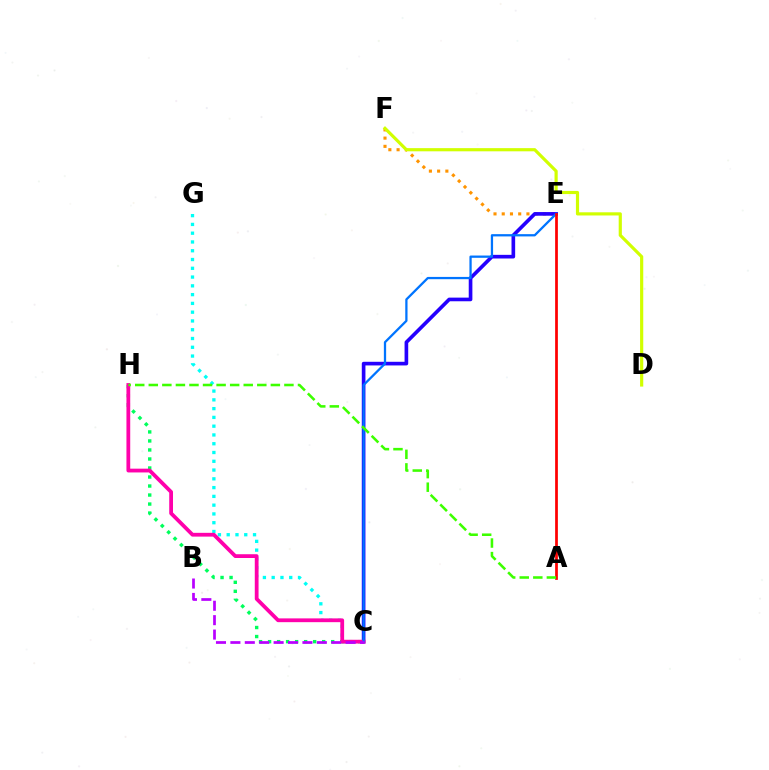{('C', 'H'): [{'color': '#00ff5c', 'line_style': 'dotted', 'thickness': 2.45}, {'color': '#ff00ac', 'line_style': 'solid', 'thickness': 2.72}], ('E', 'F'): [{'color': '#ff9400', 'line_style': 'dotted', 'thickness': 2.24}], ('C', 'G'): [{'color': '#00fff6', 'line_style': 'dotted', 'thickness': 2.38}], ('C', 'E'): [{'color': '#2500ff', 'line_style': 'solid', 'thickness': 2.63}, {'color': '#0074ff', 'line_style': 'solid', 'thickness': 1.64}], ('D', 'F'): [{'color': '#d1ff00', 'line_style': 'solid', 'thickness': 2.29}], ('A', 'E'): [{'color': '#ff0000', 'line_style': 'solid', 'thickness': 1.97}], ('B', 'C'): [{'color': '#b900ff', 'line_style': 'dashed', 'thickness': 1.96}], ('A', 'H'): [{'color': '#3dff00', 'line_style': 'dashed', 'thickness': 1.84}]}